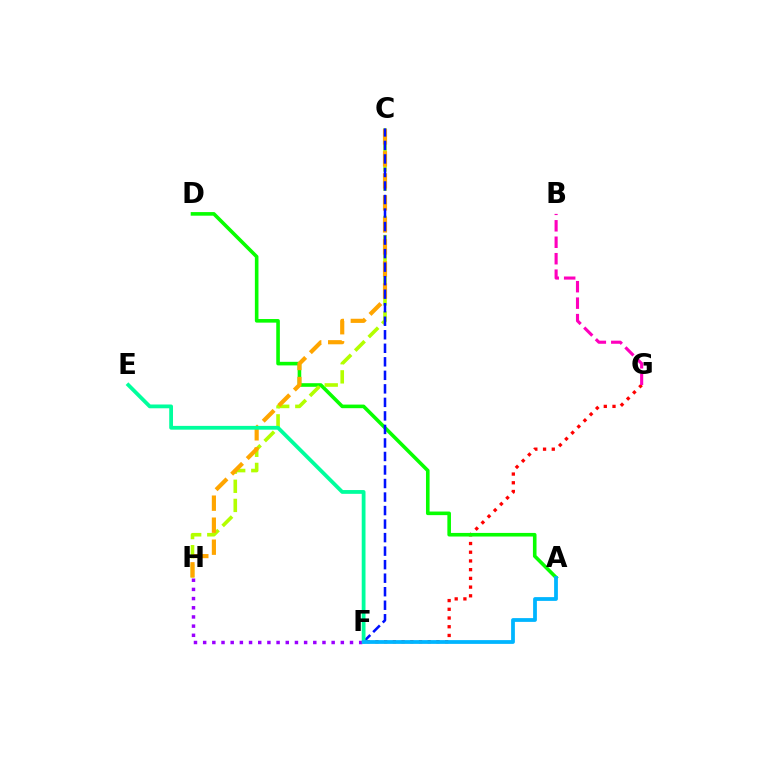{('F', 'G'): [{'color': '#ff0000', 'line_style': 'dotted', 'thickness': 2.37}], ('A', 'D'): [{'color': '#08ff00', 'line_style': 'solid', 'thickness': 2.59}], ('C', 'H'): [{'color': '#b3ff00', 'line_style': 'dashed', 'thickness': 2.6}, {'color': '#ffa500', 'line_style': 'dashed', 'thickness': 2.99}], ('F', 'H'): [{'color': '#9b00ff', 'line_style': 'dotted', 'thickness': 2.49}], ('C', 'F'): [{'color': '#0010ff', 'line_style': 'dashed', 'thickness': 1.84}], ('B', 'G'): [{'color': '#ff00bd', 'line_style': 'dashed', 'thickness': 2.24}], ('E', 'F'): [{'color': '#00ff9d', 'line_style': 'solid', 'thickness': 2.73}], ('A', 'F'): [{'color': '#00b5ff', 'line_style': 'solid', 'thickness': 2.72}]}